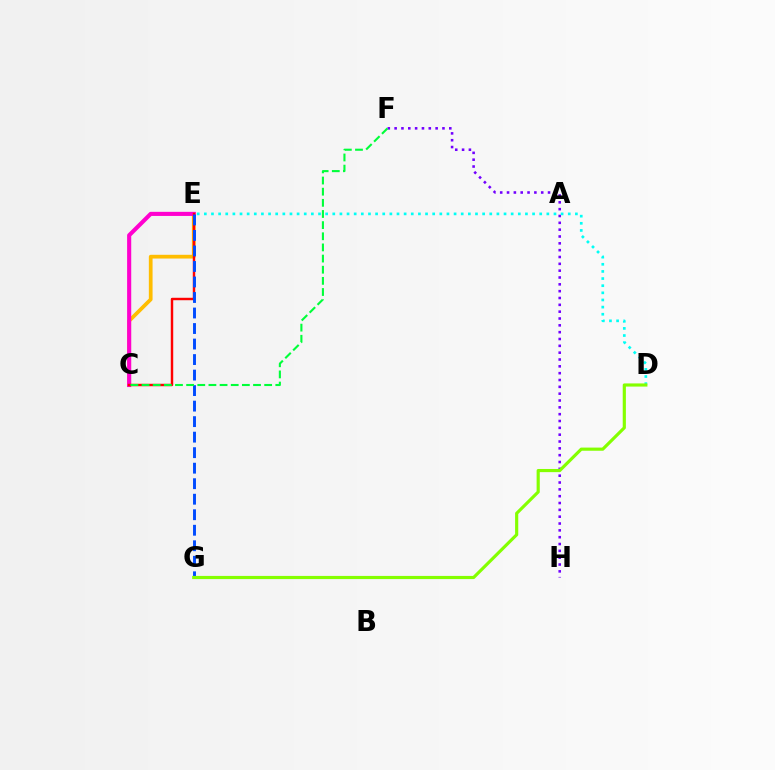{('C', 'E'): [{'color': '#ffbd00', 'line_style': 'solid', 'thickness': 2.7}, {'color': '#ff00cf', 'line_style': 'solid', 'thickness': 2.96}, {'color': '#ff0000', 'line_style': 'solid', 'thickness': 1.76}], ('F', 'H'): [{'color': '#7200ff', 'line_style': 'dotted', 'thickness': 1.86}], ('D', 'E'): [{'color': '#00fff6', 'line_style': 'dotted', 'thickness': 1.94}], ('E', 'G'): [{'color': '#004bff', 'line_style': 'dashed', 'thickness': 2.11}], ('C', 'F'): [{'color': '#00ff39', 'line_style': 'dashed', 'thickness': 1.51}], ('D', 'G'): [{'color': '#84ff00', 'line_style': 'solid', 'thickness': 2.27}]}